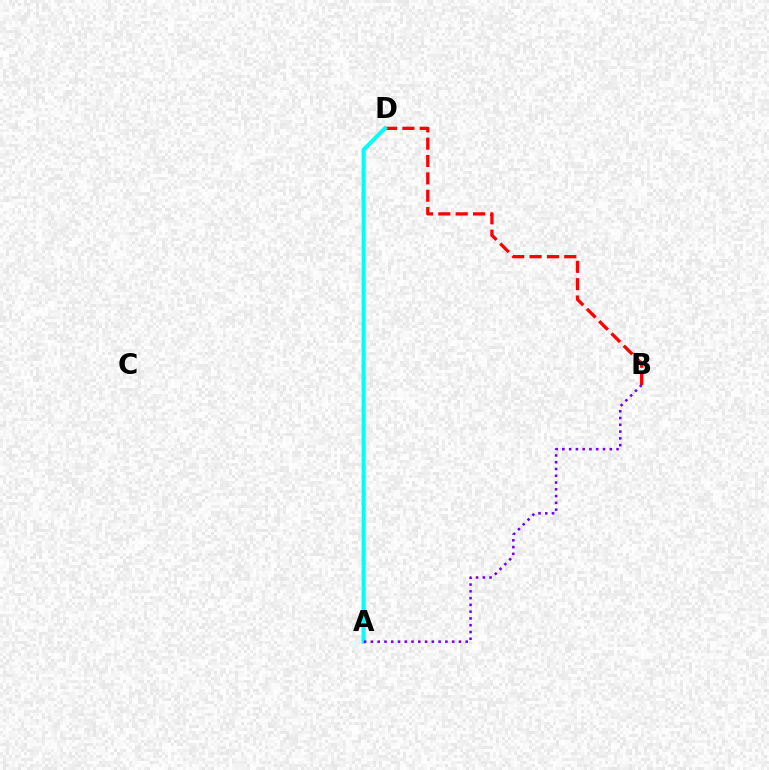{('A', 'D'): [{'color': '#84ff00', 'line_style': 'solid', 'thickness': 2.0}, {'color': '#00fff6', 'line_style': 'solid', 'thickness': 2.89}], ('B', 'D'): [{'color': '#ff0000', 'line_style': 'dashed', 'thickness': 2.36}], ('A', 'B'): [{'color': '#7200ff', 'line_style': 'dotted', 'thickness': 1.84}]}